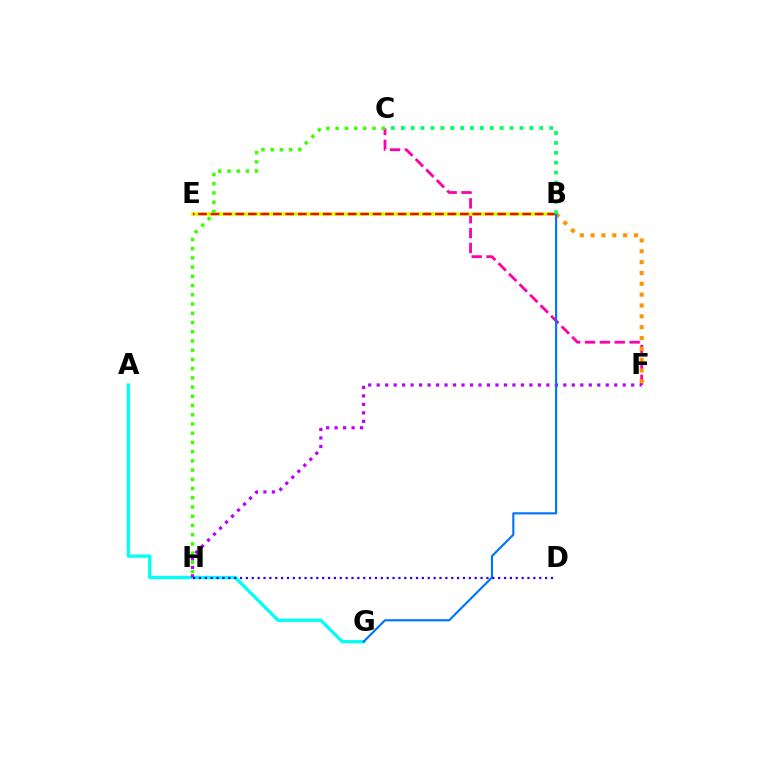{('C', 'F'): [{'color': '#ff00ac', 'line_style': 'dashed', 'thickness': 2.02}], ('B', 'E'): [{'color': '#d1ff00', 'line_style': 'solid', 'thickness': 2.59}, {'color': '#ff0000', 'line_style': 'dashed', 'thickness': 1.69}], ('A', 'G'): [{'color': '#00fff6', 'line_style': 'solid', 'thickness': 2.36}], ('B', 'F'): [{'color': '#ff9400', 'line_style': 'dotted', 'thickness': 2.95}], ('F', 'H'): [{'color': '#b900ff', 'line_style': 'dotted', 'thickness': 2.31}], ('B', 'G'): [{'color': '#0074ff', 'line_style': 'solid', 'thickness': 1.55}], ('C', 'H'): [{'color': '#3dff00', 'line_style': 'dotted', 'thickness': 2.51}], ('B', 'C'): [{'color': '#00ff5c', 'line_style': 'dotted', 'thickness': 2.69}], ('D', 'H'): [{'color': '#2500ff', 'line_style': 'dotted', 'thickness': 1.59}]}